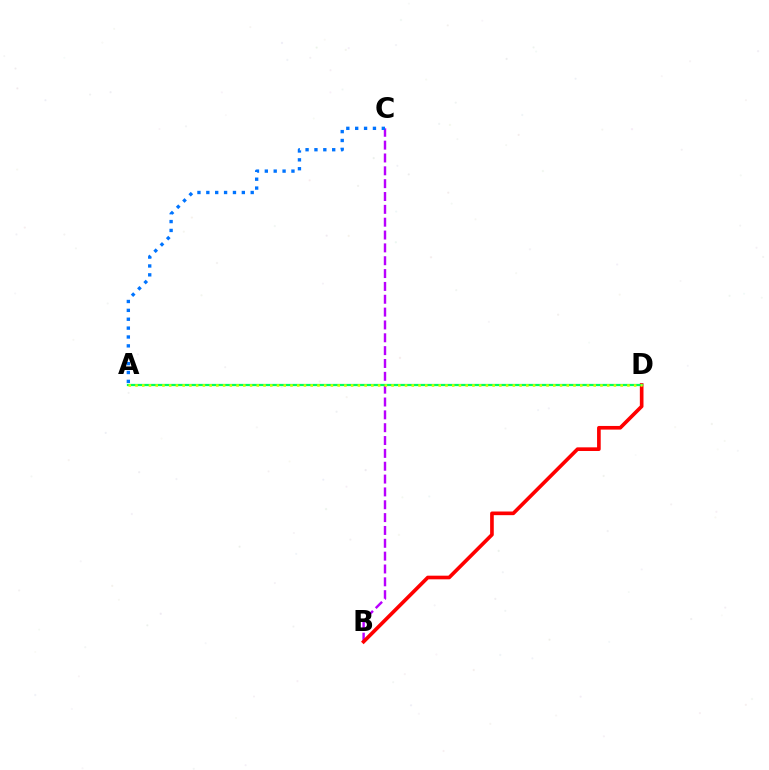{('B', 'C'): [{'color': '#b900ff', 'line_style': 'dashed', 'thickness': 1.74}], ('B', 'D'): [{'color': '#ff0000', 'line_style': 'solid', 'thickness': 2.63}], ('A', 'C'): [{'color': '#0074ff', 'line_style': 'dotted', 'thickness': 2.41}], ('A', 'D'): [{'color': '#00ff5c', 'line_style': 'solid', 'thickness': 1.62}, {'color': '#d1ff00', 'line_style': 'dotted', 'thickness': 1.83}]}